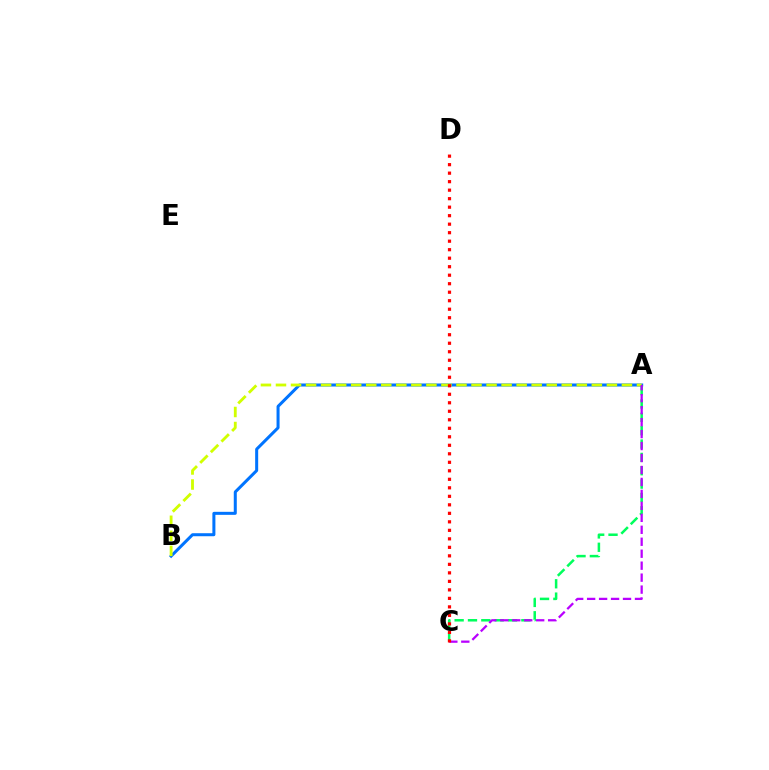{('A', 'B'): [{'color': '#0074ff', 'line_style': 'solid', 'thickness': 2.18}, {'color': '#d1ff00', 'line_style': 'dashed', 'thickness': 2.04}], ('A', 'C'): [{'color': '#00ff5c', 'line_style': 'dashed', 'thickness': 1.81}, {'color': '#b900ff', 'line_style': 'dashed', 'thickness': 1.63}], ('C', 'D'): [{'color': '#ff0000', 'line_style': 'dotted', 'thickness': 2.31}]}